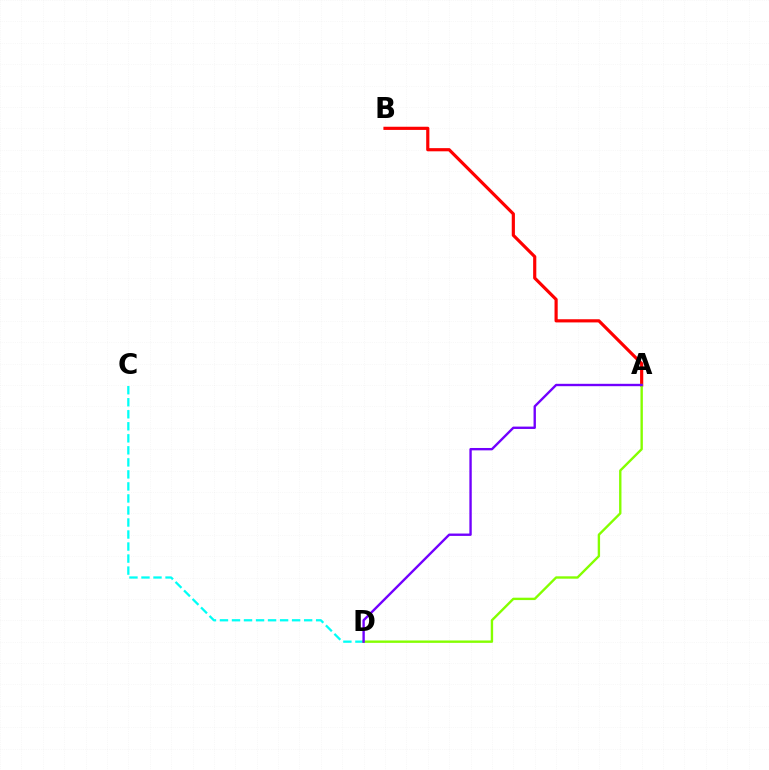{('C', 'D'): [{'color': '#00fff6', 'line_style': 'dashed', 'thickness': 1.63}], ('A', 'B'): [{'color': '#ff0000', 'line_style': 'solid', 'thickness': 2.28}], ('A', 'D'): [{'color': '#84ff00', 'line_style': 'solid', 'thickness': 1.71}, {'color': '#7200ff', 'line_style': 'solid', 'thickness': 1.71}]}